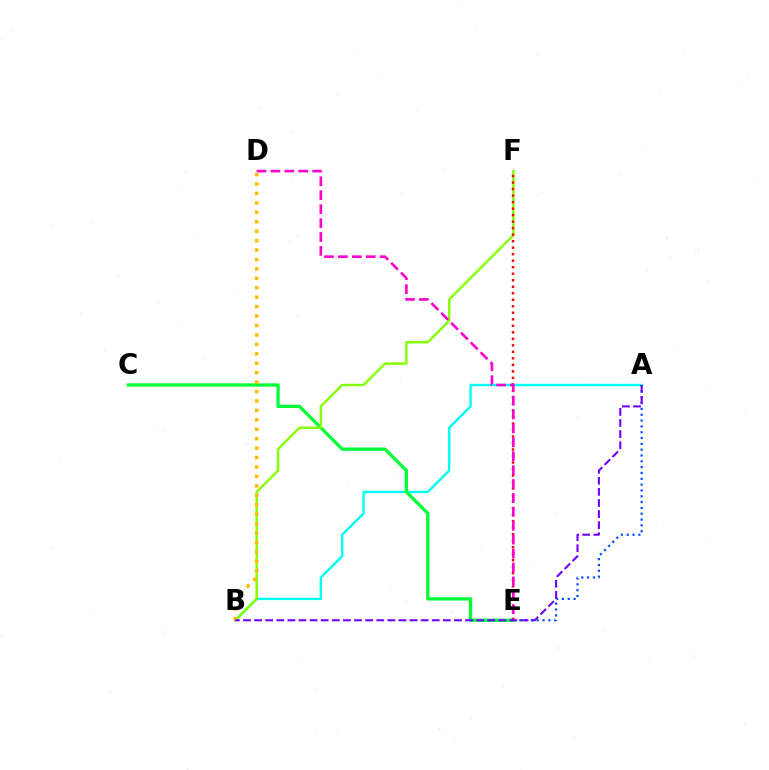{('A', 'B'): [{'color': '#00fff6', 'line_style': 'solid', 'thickness': 1.73}, {'color': '#7200ff', 'line_style': 'dashed', 'thickness': 1.51}], ('A', 'E'): [{'color': '#004bff', 'line_style': 'dotted', 'thickness': 1.58}], ('C', 'E'): [{'color': '#00ff39', 'line_style': 'solid', 'thickness': 2.37}], ('B', 'F'): [{'color': '#84ff00', 'line_style': 'solid', 'thickness': 1.74}], ('E', 'F'): [{'color': '#ff0000', 'line_style': 'dotted', 'thickness': 1.77}], ('B', 'D'): [{'color': '#ffbd00', 'line_style': 'dotted', 'thickness': 2.56}], ('D', 'E'): [{'color': '#ff00cf', 'line_style': 'dashed', 'thickness': 1.89}]}